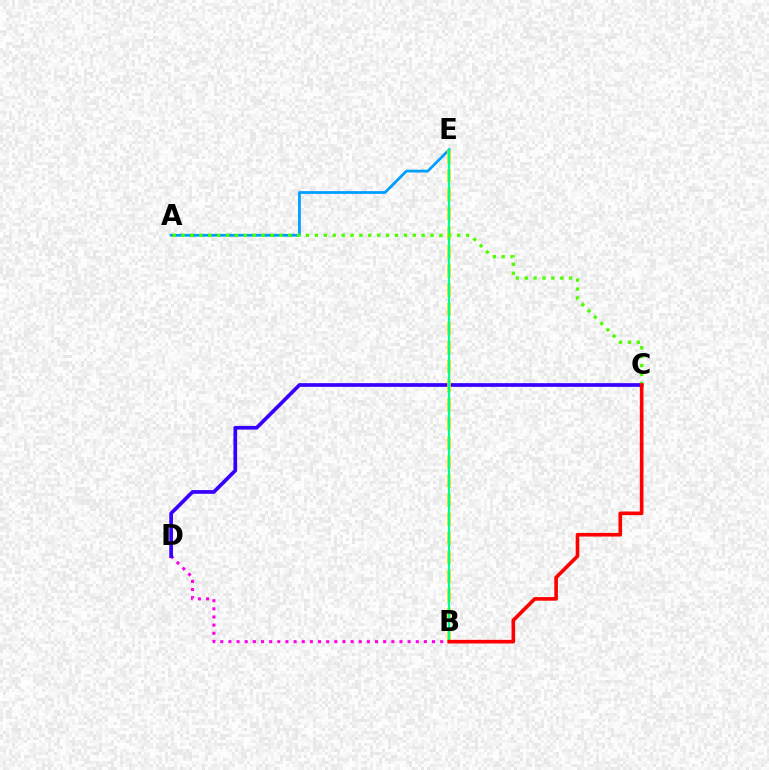{('B', 'D'): [{'color': '#ff00ed', 'line_style': 'dotted', 'thickness': 2.21}], ('A', 'E'): [{'color': '#009eff', 'line_style': 'solid', 'thickness': 1.99}], ('C', 'D'): [{'color': '#3700ff', 'line_style': 'solid', 'thickness': 2.66}], ('B', 'E'): [{'color': '#ffd500', 'line_style': 'dashed', 'thickness': 2.59}, {'color': '#00ff86', 'line_style': 'solid', 'thickness': 1.59}], ('A', 'C'): [{'color': '#4fff00', 'line_style': 'dotted', 'thickness': 2.42}], ('B', 'C'): [{'color': '#ff0000', 'line_style': 'solid', 'thickness': 2.62}]}